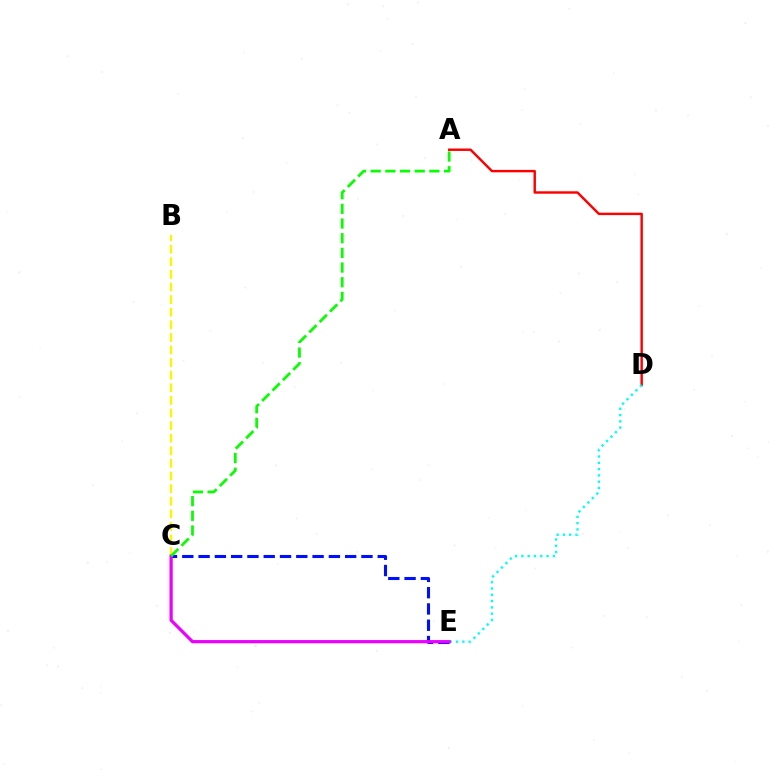{('A', 'D'): [{'color': '#ff0000', 'line_style': 'solid', 'thickness': 1.75}], ('D', 'E'): [{'color': '#00fff6', 'line_style': 'dotted', 'thickness': 1.71}], ('C', 'E'): [{'color': '#0010ff', 'line_style': 'dashed', 'thickness': 2.21}, {'color': '#ee00ff', 'line_style': 'solid', 'thickness': 2.31}], ('B', 'C'): [{'color': '#fcf500', 'line_style': 'dashed', 'thickness': 1.71}], ('A', 'C'): [{'color': '#08ff00', 'line_style': 'dashed', 'thickness': 1.99}]}